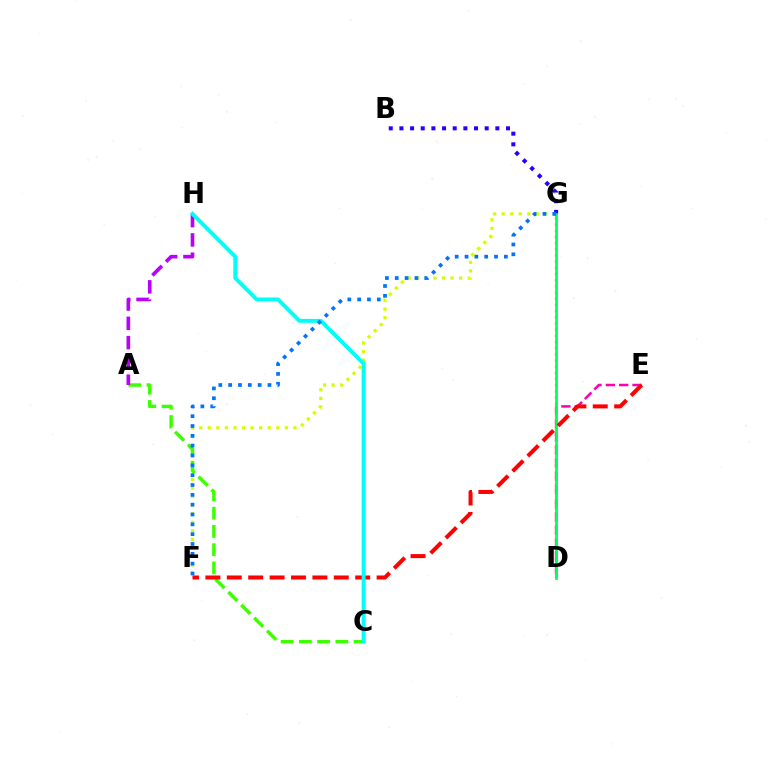{('F', 'G'): [{'color': '#d1ff00', 'line_style': 'dotted', 'thickness': 2.33}, {'color': '#0074ff', 'line_style': 'dotted', 'thickness': 2.67}], ('A', 'C'): [{'color': '#3dff00', 'line_style': 'dashed', 'thickness': 2.48}], ('B', 'G'): [{'color': '#2500ff', 'line_style': 'dotted', 'thickness': 2.9}], ('D', 'G'): [{'color': '#ff9400', 'line_style': 'dotted', 'thickness': 1.68}, {'color': '#00ff5c', 'line_style': 'solid', 'thickness': 1.96}], ('D', 'E'): [{'color': '#ff00ac', 'line_style': 'dashed', 'thickness': 1.81}], ('E', 'F'): [{'color': '#ff0000', 'line_style': 'dashed', 'thickness': 2.91}], ('A', 'H'): [{'color': '#b900ff', 'line_style': 'dashed', 'thickness': 2.62}], ('C', 'H'): [{'color': '#00fff6', 'line_style': 'solid', 'thickness': 2.83}]}